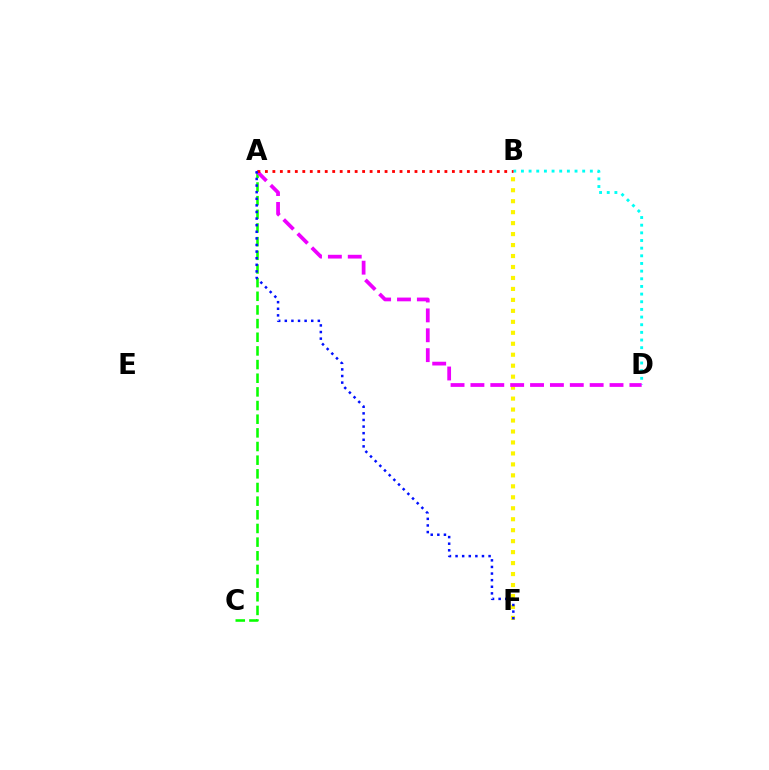{('B', 'D'): [{'color': '#00fff6', 'line_style': 'dotted', 'thickness': 2.08}], ('A', 'C'): [{'color': '#08ff00', 'line_style': 'dashed', 'thickness': 1.86}], ('B', 'F'): [{'color': '#fcf500', 'line_style': 'dotted', 'thickness': 2.98}], ('A', 'D'): [{'color': '#ee00ff', 'line_style': 'dashed', 'thickness': 2.7}], ('A', 'B'): [{'color': '#ff0000', 'line_style': 'dotted', 'thickness': 2.03}], ('A', 'F'): [{'color': '#0010ff', 'line_style': 'dotted', 'thickness': 1.79}]}